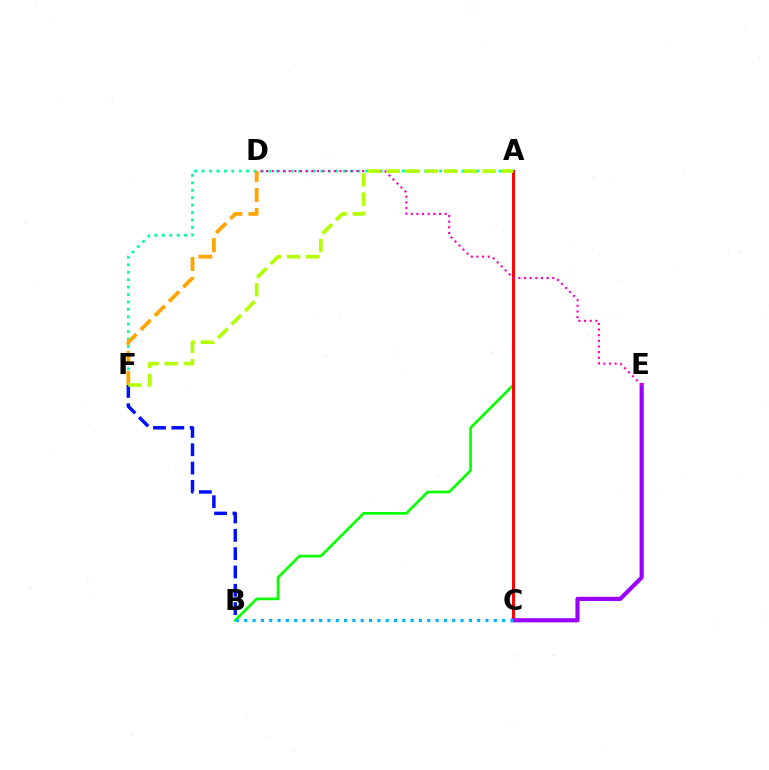{('A', 'B'): [{'color': '#08ff00', 'line_style': 'solid', 'thickness': 1.93}], ('A', 'C'): [{'color': '#ff0000', 'line_style': 'solid', 'thickness': 2.16}], ('A', 'F'): [{'color': '#00ff9d', 'line_style': 'dotted', 'thickness': 2.02}, {'color': '#b3ff00', 'line_style': 'dashed', 'thickness': 2.61}], ('C', 'E'): [{'color': '#9b00ff', 'line_style': 'solid', 'thickness': 2.99}], ('D', 'E'): [{'color': '#ff00bd', 'line_style': 'dotted', 'thickness': 1.53}], ('D', 'F'): [{'color': '#ffa500', 'line_style': 'dashed', 'thickness': 2.73}], ('B', 'F'): [{'color': '#0010ff', 'line_style': 'dashed', 'thickness': 2.49}], ('B', 'C'): [{'color': '#00b5ff', 'line_style': 'dotted', 'thickness': 2.26}]}